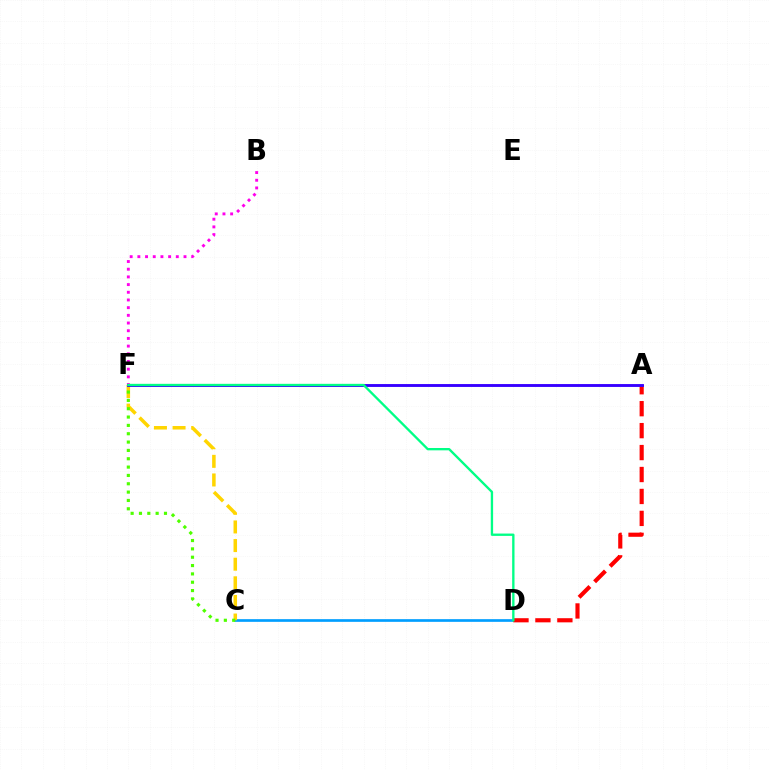{('C', 'D'): [{'color': '#009eff', 'line_style': 'solid', 'thickness': 1.93}], ('A', 'D'): [{'color': '#ff0000', 'line_style': 'dashed', 'thickness': 2.98}], ('C', 'F'): [{'color': '#ffd500', 'line_style': 'dashed', 'thickness': 2.53}, {'color': '#4fff00', 'line_style': 'dotted', 'thickness': 2.27}], ('B', 'F'): [{'color': '#ff00ed', 'line_style': 'dotted', 'thickness': 2.09}], ('A', 'F'): [{'color': '#3700ff', 'line_style': 'solid', 'thickness': 2.08}], ('D', 'F'): [{'color': '#00ff86', 'line_style': 'solid', 'thickness': 1.69}]}